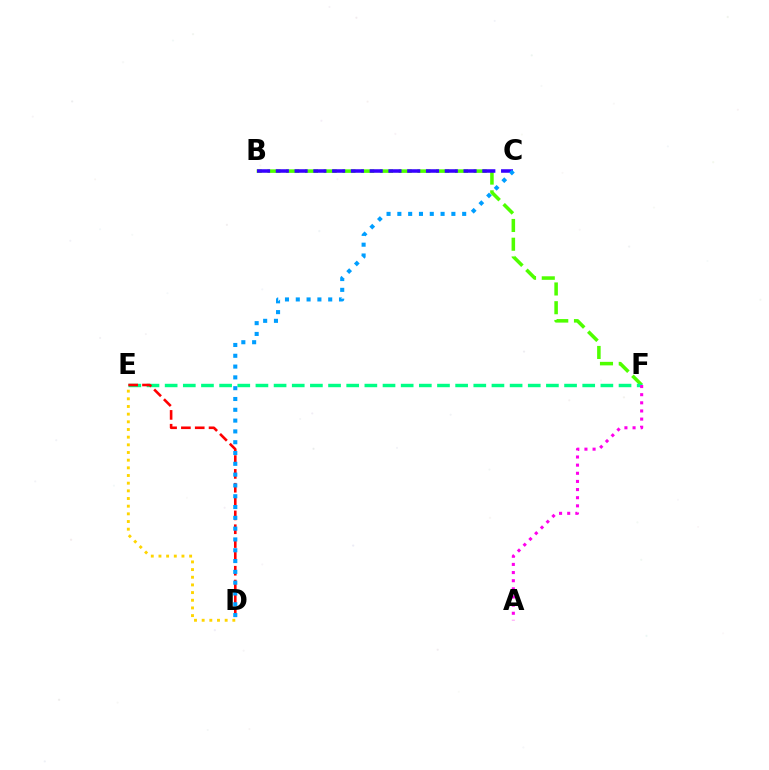{('B', 'F'): [{'color': '#4fff00', 'line_style': 'dashed', 'thickness': 2.55}], ('B', 'C'): [{'color': '#3700ff', 'line_style': 'dashed', 'thickness': 2.55}], ('E', 'F'): [{'color': '#00ff86', 'line_style': 'dashed', 'thickness': 2.47}], ('D', 'E'): [{'color': '#ff0000', 'line_style': 'dashed', 'thickness': 1.88}, {'color': '#ffd500', 'line_style': 'dotted', 'thickness': 2.08}], ('A', 'F'): [{'color': '#ff00ed', 'line_style': 'dotted', 'thickness': 2.21}], ('C', 'D'): [{'color': '#009eff', 'line_style': 'dotted', 'thickness': 2.94}]}